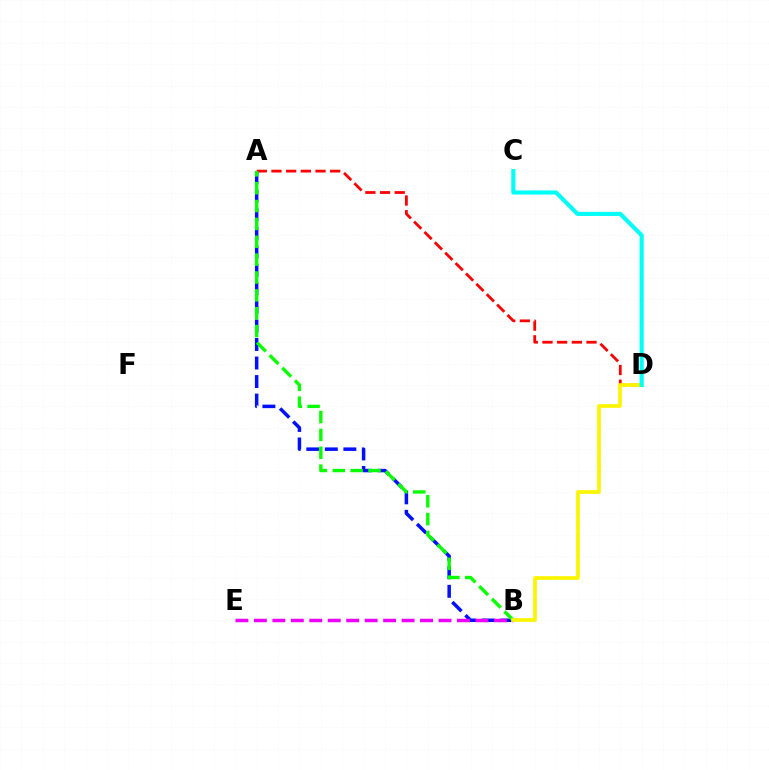{('A', 'B'): [{'color': '#0010ff', 'line_style': 'dashed', 'thickness': 2.52}, {'color': '#08ff00', 'line_style': 'dashed', 'thickness': 2.43}], ('A', 'D'): [{'color': '#ff0000', 'line_style': 'dashed', 'thickness': 1.99}], ('B', 'E'): [{'color': '#ee00ff', 'line_style': 'dashed', 'thickness': 2.51}], ('B', 'D'): [{'color': '#fcf500', 'line_style': 'solid', 'thickness': 2.65}], ('C', 'D'): [{'color': '#00fff6', 'line_style': 'solid', 'thickness': 2.97}]}